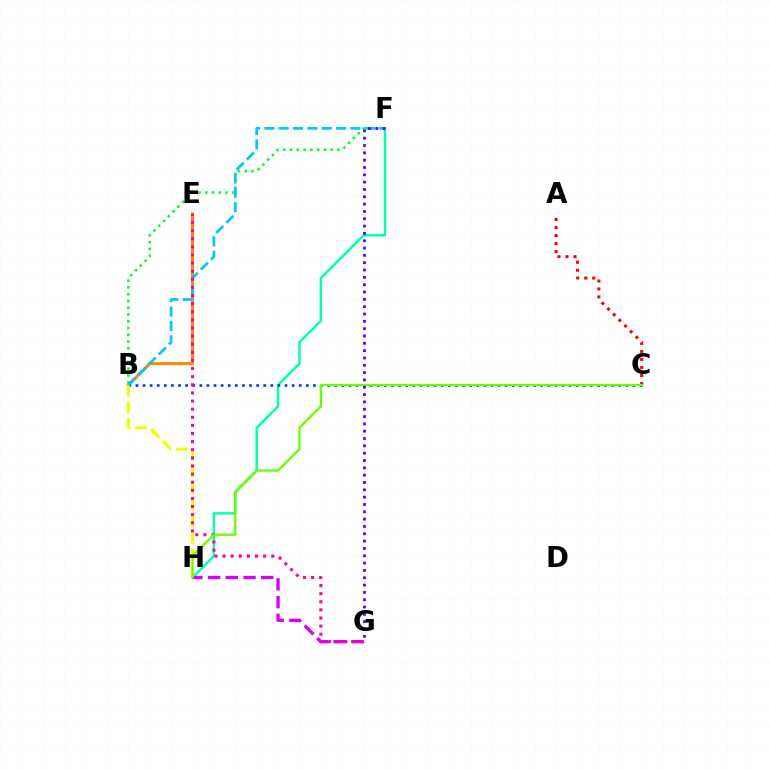{('B', 'E'): [{'color': '#ff8800', 'line_style': 'solid', 'thickness': 2.2}], ('F', 'H'): [{'color': '#00ffaf', 'line_style': 'solid', 'thickness': 1.74}], ('A', 'C'): [{'color': '#ff0000', 'line_style': 'dotted', 'thickness': 2.18}], ('B', 'F'): [{'color': '#00ff27', 'line_style': 'dotted', 'thickness': 1.84}, {'color': '#00c7ff', 'line_style': 'dashed', 'thickness': 1.95}], ('G', 'H'): [{'color': '#d600ff', 'line_style': 'dashed', 'thickness': 2.41}], ('B', 'C'): [{'color': '#003fff', 'line_style': 'dotted', 'thickness': 1.93}], ('B', 'H'): [{'color': '#eeff00', 'line_style': 'dashed', 'thickness': 2.25}], ('E', 'G'): [{'color': '#ff00a0', 'line_style': 'dotted', 'thickness': 2.21}], ('C', 'H'): [{'color': '#66ff00', 'line_style': 'solid', 'thickness': 1.63}], ('F', 'G'): [{'color': '#4f00ff', 'line_style': 'dotted', 'thickness': 1.99}]}